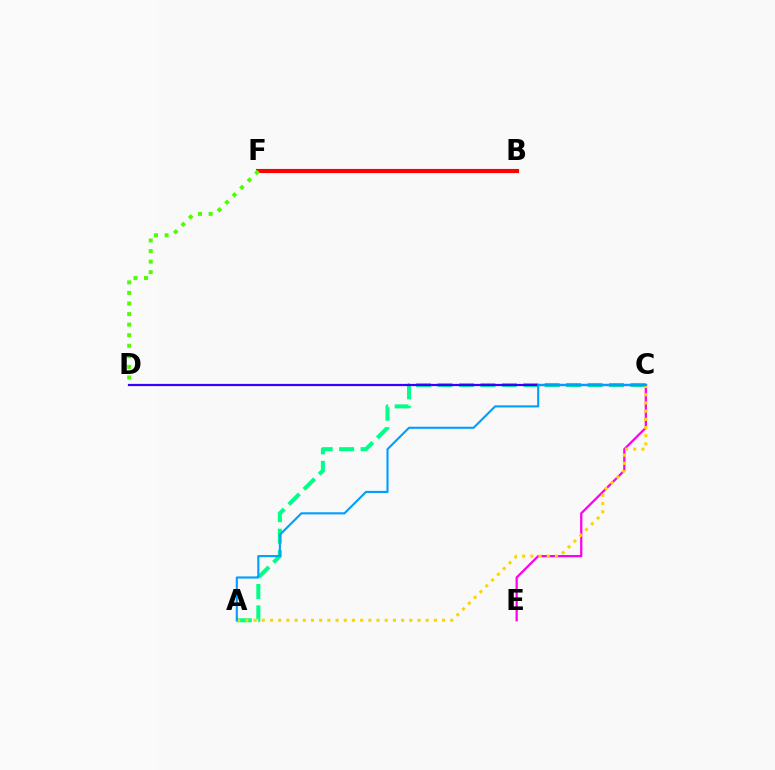{('A', 'C'): [{'color': '#00ff86', 'line_style': 'dashed', 'thickness': 2.91}, {'color': '#ffd500', 'line_style': 'dotted', 'thickness': 2.23}, {'color': '#009eff', 'line_style': 'solid', 'thickness': 1.52}], ('C', 'D'): [{'color': '#3700ff', 'line_style': 'solid', 'thickness': 1.6}], ('B', 'F'): [{'color': '#ff0000', 'line_style': 'solid', 'thickness': 2.96}], ('C', 'E'): [{'color': '#ff00ed', 'line_style': 'solid', 'thickness': 1.62}], ('D', 'F'): [{'color': '#4fff00', 'line_style': 'dotted', 'thickness': 2.87}]}